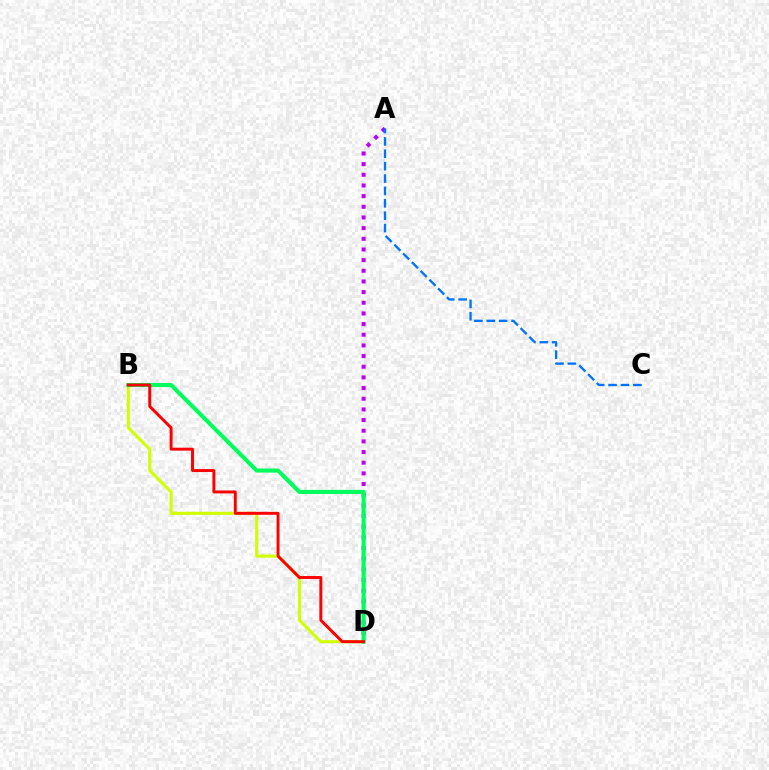{('B', 'D'): [{'color': '#d1ff00', 'line_style': 'solid', 'thickness': 2.2}, {'color': '#00ff5c', 'line_style': 'solid', 'thickness': 2.96}, {'color': '#ff0000', 'line_style': 'solid', 'thickness': 2.11}], ('A', 'D'): [{'color': '#b900ff', 'line_style': 'dotted', 'thickness': 2.9}], ('A', 'C'): [{'color': '#0074ff', 'line_style': 'dashed', 'thickness': 1.68}]}